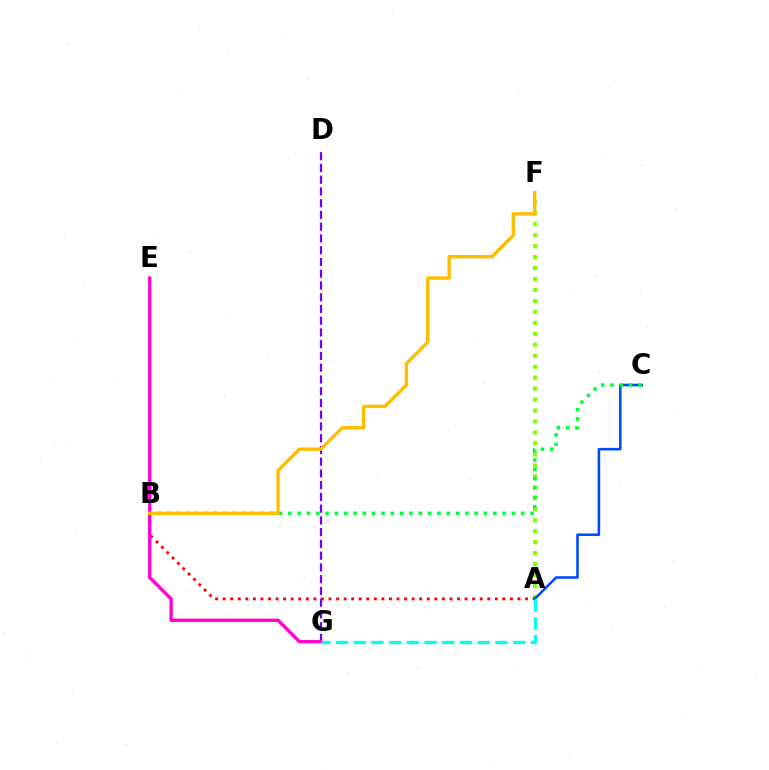{('A', 'F'): [{'color': '#84ff00', 'line_style': 'dotted', 'thickness': 2.98}], ('D', 'G'): [{'color': '#7200ff', 'line_style': 'dashed', 'thickness': 1.6}], ('A', 'B'): [{'color': '#ff0000', 'line_style': 'dotted', 'thickness': 2.05}], ('A', 'C'): [{'color': '#004bff', 'line_style': 'solid', 'thickness': 1.86}], ('E', 'G'): [{'color': '#ff00cf', 'line_style': 'solid', 'thickness': 2.38}], ('B', 'C'): [{'color': '#00ff39', 'line_style': 'dotted', 'thickness': 2.53}], ('A', 'G'): [{'color': '#00fff6', 'line_style': 'dashed', 'thickness': 2.41}], ('B', 'F'): [{'color': '#ffbd00', 'line_style': 'solid', 'thickness': 2.44}]}